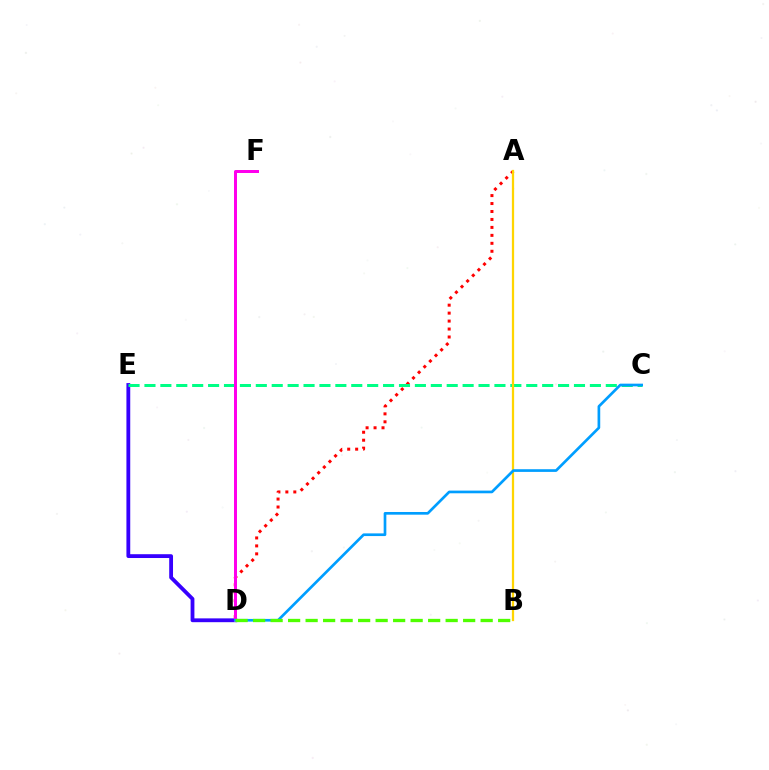{('D', 'E'): [{'color': '#3700ff', 'line_style': 'solid', 'thickness': 2.74}], ('A', 'D'): [{'color': '#ff0000', 'line_style': 'dotted', 'thickness': 2.16}], ('C', 'E'): [{'color': '#00ff86', 'line_style': 'dashed', 'thickness': 2.16}], ('A', 'B'): [{'color': '#ffd500', 'line_style': 'solid', 'thickness': 1.62}], ('D', 'F'): [{'color': '#ff00ed', 'line_style': 'solid', 'thickness': 2.15}], ('C', 'D'): [{'color': '#009eff', 'line_style': 'solid', 'thickness': 1.93}], ('B', 'D'): [{'color': '#4fff00', 'line_style': 'dashed', 'thickness': 2.38}]}